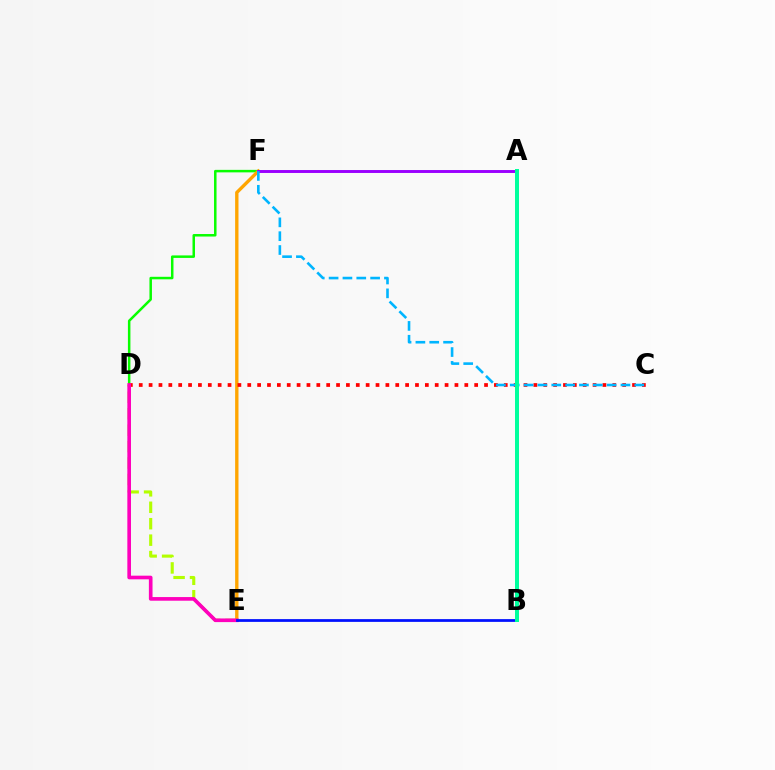{('D', 'E'): [{'color': '#b3ff00', 'line_style': 'dashed', 'thickness': 2.23}, {'color': '#ff00bd', 'line_style': 'solid', 'thickness': 2.63}], ('D', 'F'): [{'color': '#08ff00', 'line_style': 'solid', 'thickness': 1.8}], ('E', 'F'): [{'color': '#ffa500', 'line_style': 'solid', 'thickness': 2.42}], ('C', 'D'): [{'color': '#ff0000', 'line_style': 'dotted', 'thickness': 2.68}], ('B', 'E'): [{'color': '#0010ff', 'line_style': 'solid', 'thickness': 1.98}], ('A', 'F'): [{'color': '#9b00ff', 'line_style': 'solid', 'thickness': 2.11}], ('C', 'F'): [{'color': '#00b5ff', 'line_style': 'dashed', 'thickness': 1.88}], ('A', 'B'): [{'color': '#00ff9d', 'line_style': 'solid', 'thickness': 2.88}]}